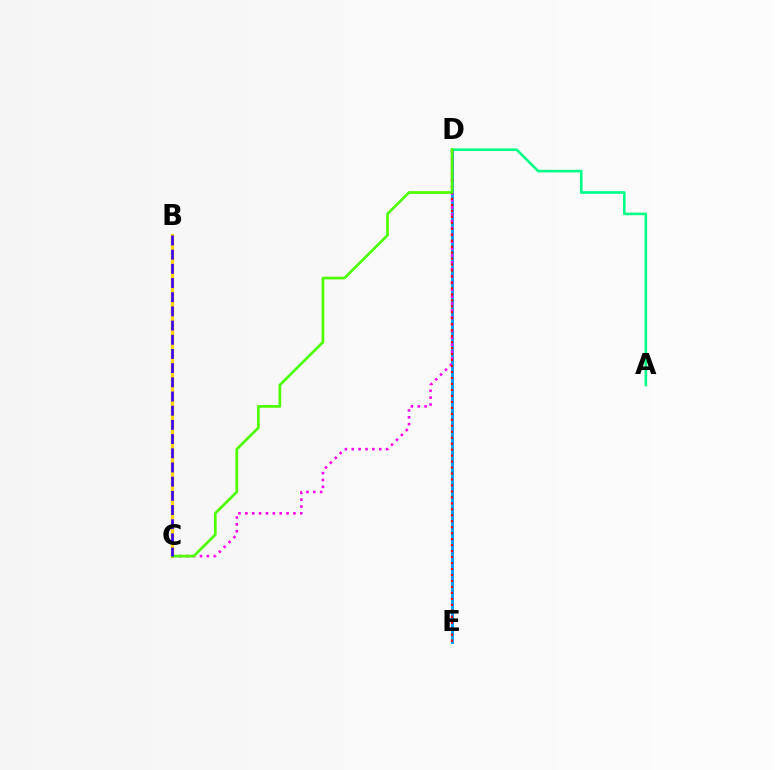{('B', 'C'): [{'color': '#ffd500', 'line_style': 'solid', 'thickness': 2.41}, {'color': '#3700ff', 'line_style': 'dashed', 'thickness': 1.93}], ('D', 'E'): [{'color': '#009eff', 'line_style': 'solid', 'thickness': 2.14}, {'color': '#ff0000', 'line_style': 'dotted', 'thickness': 1.62}], ('C', 'D'): [{'color': '#ff00ed', 'line_style': 'dotted', 'thickness': 1.87}, {'color': '#4fff00', 'line_style': 'solid', 'thickness': 1.97}], ('A', 'D'): [{'color': '#00ff86', 'line_style': 'solid', 'thickness': 1.89}]}